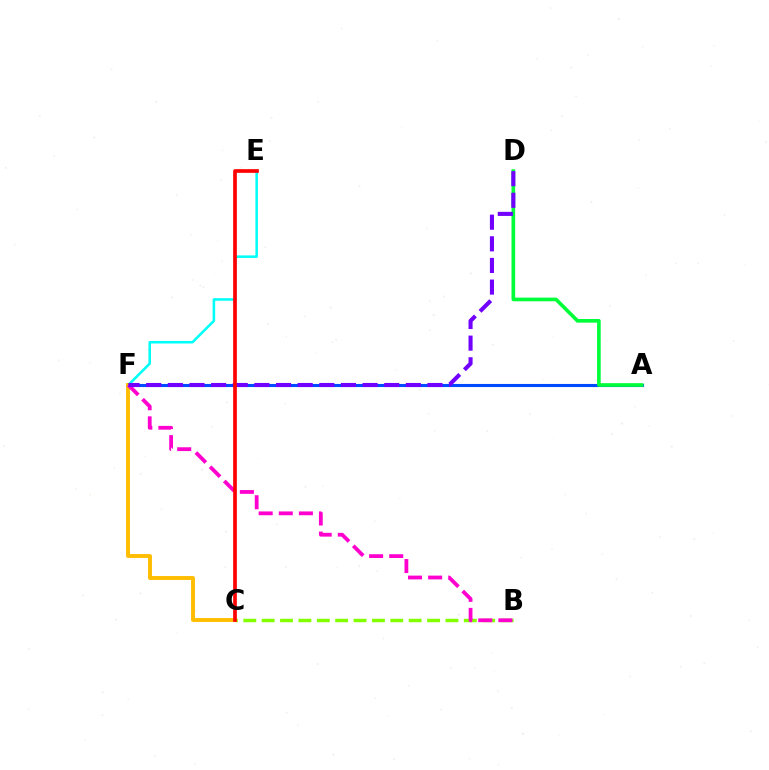{('A', 'F'): [{'color': '#004bff', 'line_style': 'solid', 'thickness': 2.23}], ('A', 'D'): [{'color': '#00ff39', 'line_style': 'solid', 'thickness': 2.64}], ('E', 'F'): [{'color': '#00fff6', 'line_style': 'solid', 'thickness': 1.83}], ('B', 'C'): [{'color': '#84ff00', 'line_style': 'dashed', 'thickness': 2.5}], ('C', 'F'): [{'color': '#ffbd00', 'line_style': 'solid', 'thickness': 2.82}], ('B', 'F'): [{'color': '#ff00cf', 'line_style': 'dashed', 'thickness': 2.73}], ('D', 'F'): [{'color': '#7200ff', 'line_style': 'dashed', 'thickness': 2.94}], ('C', 'E'): [{'color': '#ff0000', 'line_style': 'solid', 'thickness': 2.65}]}